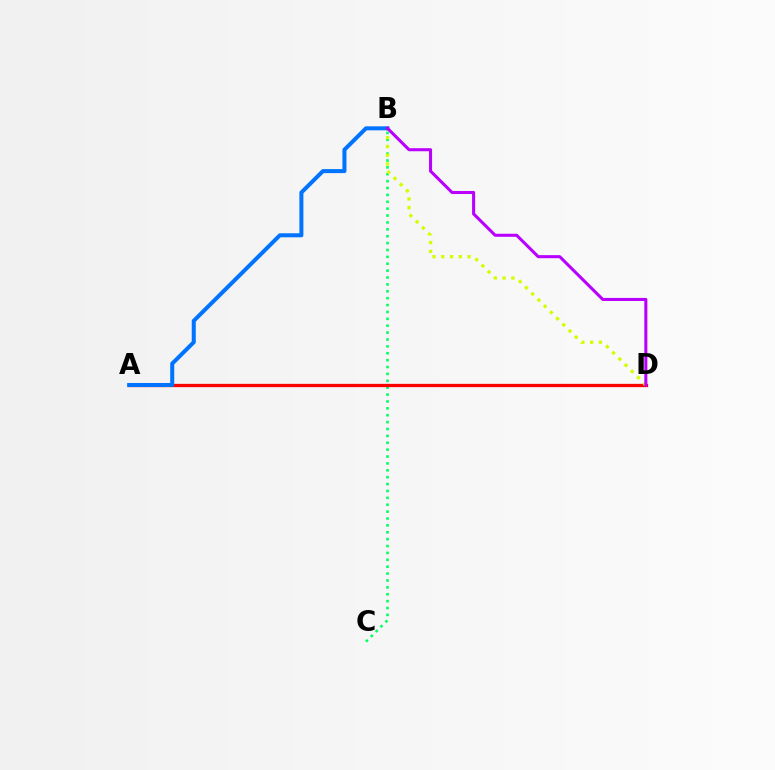{('B', 'C'): [{'color': '#00ff5c', 'line_style': 'dotted', 'thickness': 1.87}], ('A', 'D'): [{'color': '#ff0000', 'line_style': 'solid', 'thickness': 2.37}], ('B', 'D'): [{'color': '#d1ff00', 'line_style': 'dotted', 'thickness': 2.38}, {'color': '#b900ff', 'line_style': 'solid', 'thickness': 2.2}], ('A', 'B'): [{'color': '#0074ff', 'line_style': 'solid', 'thickness': 2.89}]}